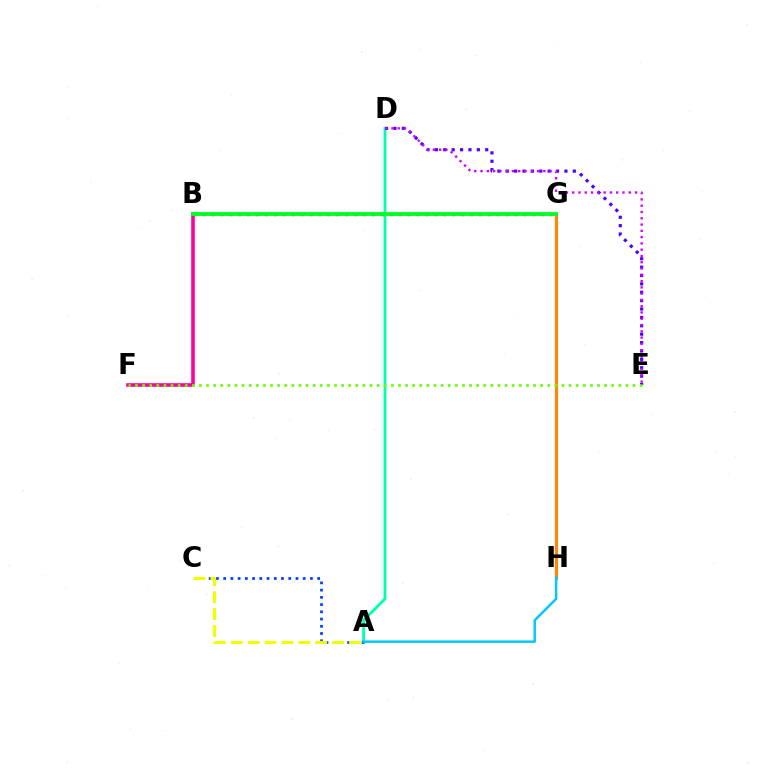{('A', 'D'): [{'color': '#00ffaf', 'line_style': 'solid', 'thickness': 2.04}], ('A', 'C'): [{'color': '#003fff', 'line_style': 'dotted', 'thickness': 1.96}, {'color': '#eeff00', 'line_style': 'dashed', 'thickness': 2.29}], ('D', 'E'): [{'color': '#4f00ff', 'line_style': 'dotted', 'thickness': 2.28}, {'color': '#d600ff', 'line_style': 'dotted', 'thickness': 1.71}], ('B', 'G'): [{'color': '#ff0000', 'line_style': 'dotted', 'thickness': 2.42}, {'color': '#00ff27', 'line_style': 'solid', 'thickness': 2.76}], ('B', 'F'): [{'color': '#ff00a0', 'line_style': 'solid', 'thickness': 2.59}], ('G', 'H'): [{'color': '#ff8800', 'line_style': 'solid', 'thickness': 2.27}], ('E', 'F'): [{'color': '#66ff00', 'line_style': 'dotted', 'thickness': 1.93}], ('A', 'H'): [{'color': '#00c7ff', 'line_style': 'solid', 'thickness': 1.77}]}